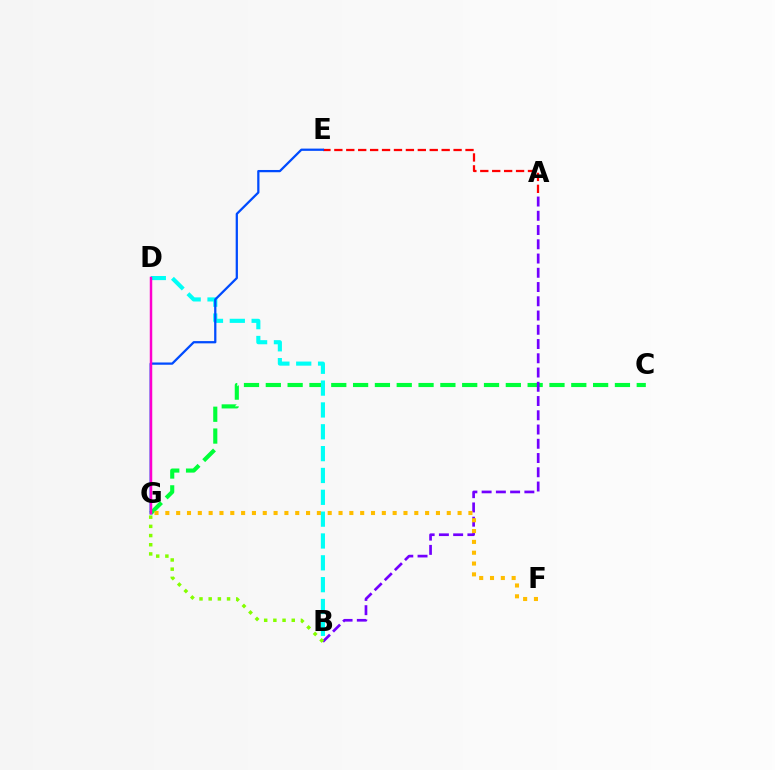{('C', 'G'): [{'color': '#00ff39', 'line_style': 'dashed', 'thickness': 2.96}], ('A', 'E'): [{'color': '#ff0000', 'line_style': 'dashed', 'thickness': 1.62}], ('A', 'B'): [{'color': '#7200ff', 'line_style': 'dashed', 'thickness': 1.94}], ('F', 'G'): [{'color': '#ffbd00', 'line_style': 'dotted', 'thickness': 2.94}], ('B', 'D'): [{'color': '#00fff6', 'line_style': 'dashed', 'thickness': 2.97}], ('E', 'G'): [{'color': '#004bff', 'line_style': 'solid', 'thickness': 1.63}], ('D', 'G'): [{'color': '#ff00cf', 'line_style': 'solid', 'thickness': 1.78}], ('B', 'G'): [{'color': '#84ff00', 'line_style': 'dotted', 'thickness': 2.5}]}